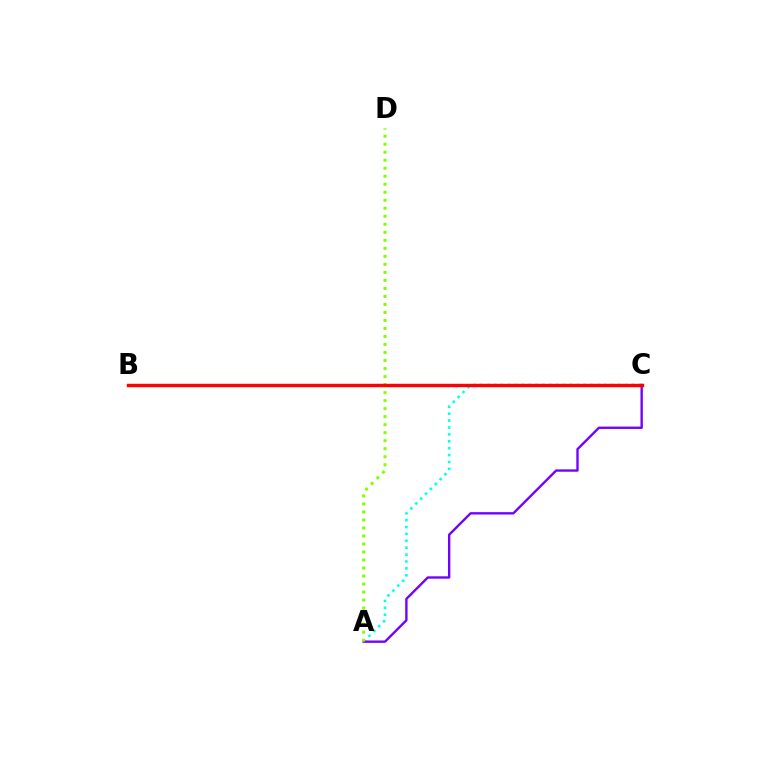{('A', 'C'): [{'color': '#00fff6', 'line_style': 'dotted', 'thickness': 1.87}, {'color': '#7200ff', 'line_style': 'solid', 'thickness': 1.7}], ('A', 'D'): [{'color': '#84ff00', 'line_style': 'dotted', 'thickness': 2.18}], ('B', 'C'): [{'color': '#ff0000', 'line_style': 'solid', 'thickness': 2.46}]}